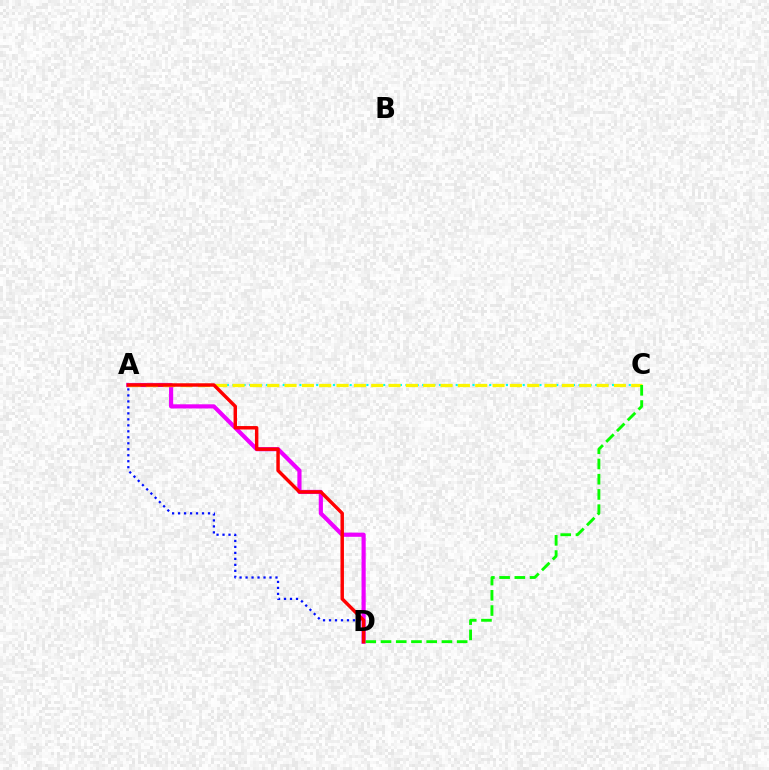{('A', 'D'): [{'color': '#ee00ff', 'line_style': 'solid', 'thickness': 3.0}, {'color': '#0010ff', 'line_style': 'dotted', 'thickness': 1.63}, {'color': '#ff0000', 'line_style': 'solid', 'thickness': 2.48}], ('A', 'C'): [{'color': '#00fff6', 'line_style': 'dotted', 'thickness': 1.52}, {'color': '#fcf500', 'line_style': 'dashed', 'thickness': 2.35}], ('C', 'D'): [{'color': '#08ff00', 'line_style': 'dashed', 'thickness': 2.07}]}